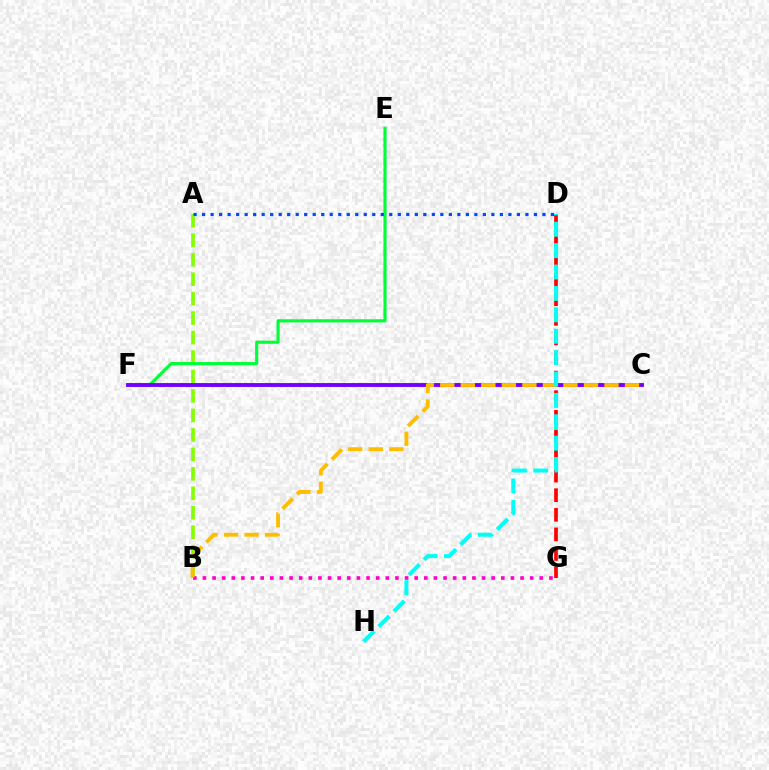{('A', 'B'): [{'color': '#84ff00', 'line_style': 'dashed', 'thickness': 2.64}], ('D', 'G'): [{'color': '#ff0000', 'line_style': 'dashed', 'thickness': 2.66}], ('E', 'F'): [{'color': '#00ff39', 'line_style': 'solid', 'thickness': 2.27}], ('B', 'G'): [{'color': '#ff00cf', 'line_style': 'dotted', 'thickness': 2.62}], ('C', 'F'): [{'color': '#7200ff', 'line_style': 'solid', 'thickness': 2.78}], ('B', 'C'): [{'color': '#ffbd00', 'line_style': 'dashed', 'thickness': 2.79}], ('A', 'D'): [{'color': '#004bff', 'line_style': 'dotted', 'thickness': 2.31}], ('D', 'H'): [{'color': '#00fff6', 'line_style': 'dashed', 'thickness': 2.91}]}